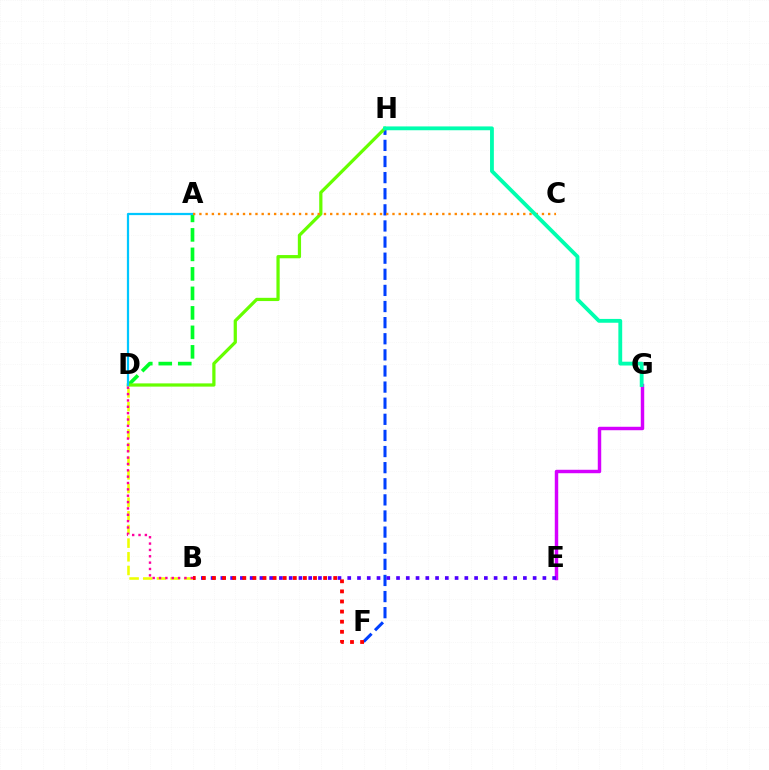{('F', 'H'): [{'color': '#003fff', 'line_style': 'dashed', 'thickness': 2.19}], ('A', 'D'): [{'color': '#00ff27', 'line_style': 'dashed', 'thickness': 2.65}, {'color': '#00c7ff', 'line_style': 'solid', 'thickness': 1.61}], ('E', 'G'): [{'color': '#d600ff', 'line_style': 'solid', 'thickness': 2.48}], ('D', 'H'): [{'color': '#66ff00', 'line_style': 'solid', 'thickness': 2.33}], ('A', 'C'): [{'color': '#ff8800', 'line_style': 'dotted', 'thickness': 1.69}], ('B', 'D'): [{'color': '#eeff00', 'line_style': 'dashed', 'thickness': 1.86}, {'color': '#ff00a0', 'line_style': 'dotted', 'thickness': 1.73}], ('B', 'E'): [{'color': '#4f00ff', 'line_style': 'dotted', 'thickness': 2.65}], ('B', 'F'): [{'color': '#ff0000', 'line_style': 'dotted', 'thickness': 2.74}], ('G', 'H'): [{'color': '#00ffaf', 'line_style': 'solid', 'thickness': 2.75}]}